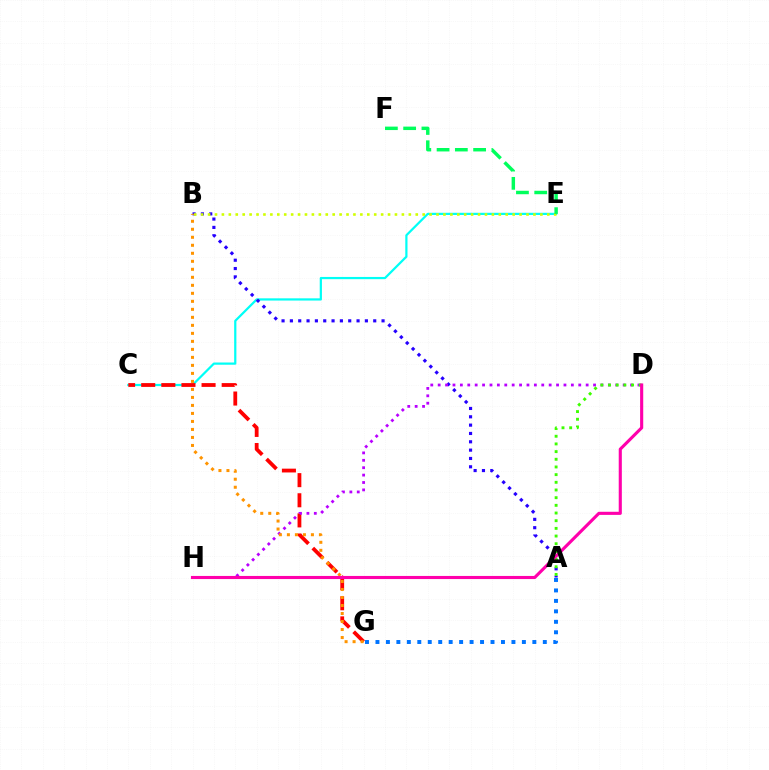{('C', 'E'): [{'color': '#00fff6', 'line_style': 'solid', 'thickness': 1.6}], ('C', 'G'): [{'color': '#ff0000', 'line_style': 'dashed', 'thickness': 2.73}], ('A', 'B'): [{'color': '#2500ff', 'line_style': 'dotted', 'thickness': 2.26}], ('B', 'E'): [{'color': '#d1ff00', 'line_style': 'dotted', 'thickness': 1.88}], ('A', 'G'): [{'color': '#0074ff', 'line_style': 'dotted', 'thickness': 2.84}], ('D', 'H'): [{'color': '#b900ff', 'line_style': 'dotted', 'thickness': 2.01}, {'color': '#ff00ac', 'line_style': 'solid', 'thickness': 2.24}], ('E', 'F'): [{'color': '#00ff5c', 'line_style': 'dashed', 'thickness': 2.48}], ('B', 'G'): [{'color': '#ff9400', 'line_style': 'dotted', 'thickness': 2.18}], ('A', 'D'): [{'color': '#3dff00', 'line_style': 'dotted', 'thickness': 2.09}]}